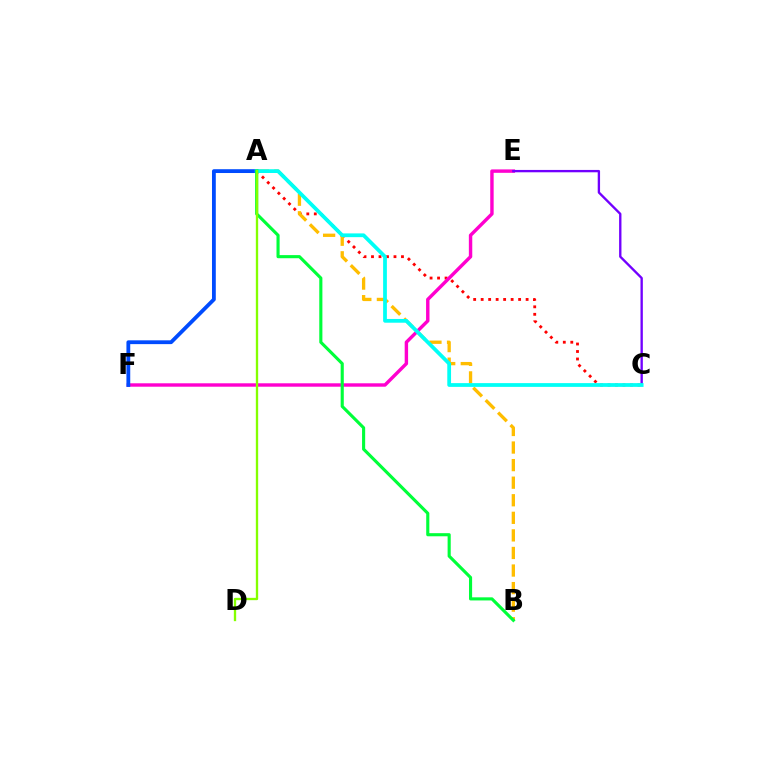{('A', 'C'): [{'color': '#ff0000', 'line_style': 'dotted', 'thickness': 2.04}, {'color': '#00fff6', 'line_style': 'solid', 'thickness': 2.71}], ('A', 'B'): [{'color': '#ffbd00', 'line_style': 'dashed', 'thickness': 2.39}, {'color': '#00ff39', 'line_style': 'solid', 'thickness': 2.24}], ('E', 'F'): [{'color': '#ff00cf', 'line_style': 'solid', 'thickness': 2.46}], ('A', 'F'): [{'color': '#004bff', 'line_style': 'solid', 'thickness': 2.74}], ('C', 'E'): [{'color': '#7200ff', 'line_style': 'solid', 'thickness': 1.69}], ('A', 'D'): [{'color': '#84ff00', 'line_style': 'solid', 'thickness': 1.68}]}